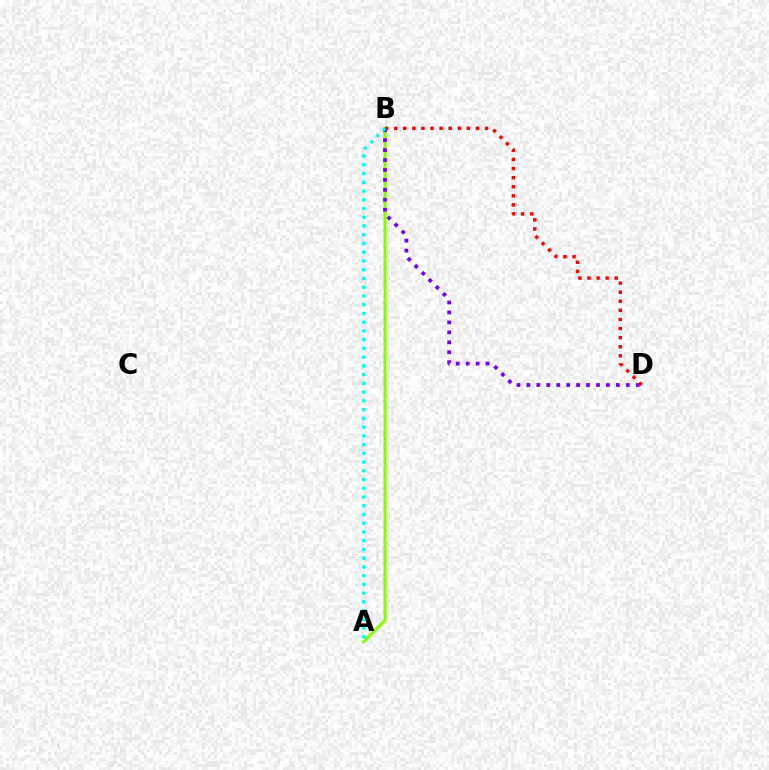{('A', 'B'): [{'color': '#84ff00', 'line_style': 'solid', 'thickness': 2.21}, {'color': '#00fff6', 'line_style': 'dotted', 'thickness': 2.38}], ('B', 'D'): [{'color': '#7200ff', 'line_style': 'dotted', 'thickness': 2.7}, {'color': '#ff0000', 'line_style': 'dotted', 'thickness': 2.47}]}